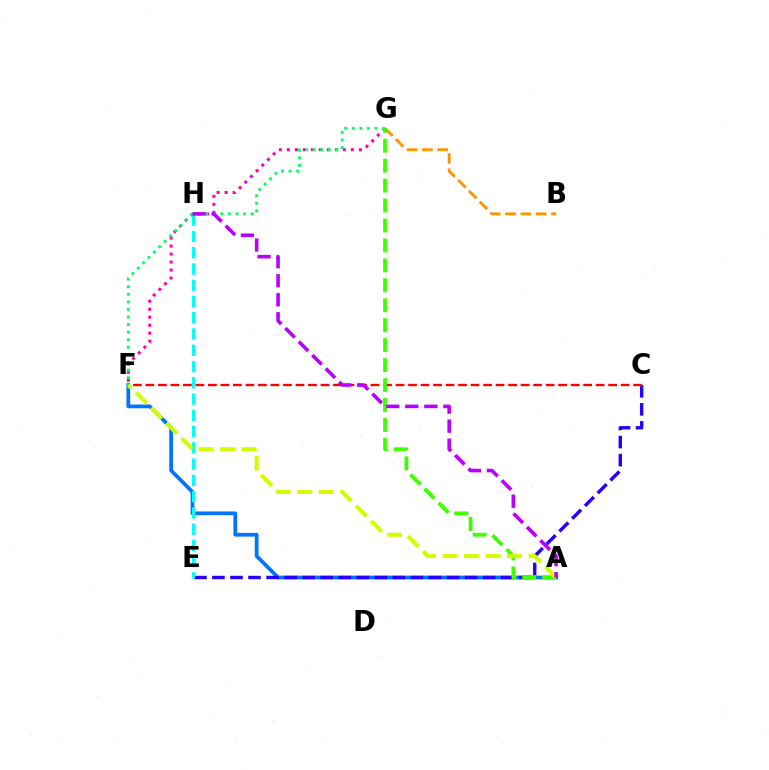{('A', 'F'): [{'color': '#0074ff', 'line_style': 'solid', 'thickness': 2.7}, {'color': '#d1ff00', 'line_style': 'dashed', 'thickness': 2.92}], ('C', 'E'): [{'color': '#2500ff', 'line_style': 'dashed', 'thickness': 2.45}], ('E', 'H'): [{'color': '#00fff6', 'line_style': 'dashed', 'thickness': 2.21}], ('C', 'F'): [{'color': '#ff0000', 'line_style': 'dashed', 'thickness': 1.7}], ('F', 'G'): [{'color': '#ff00ac', 'line_style': 'dotted', 'thickness': 2.17}, {'color': '#00ff5c', 'line_style': 'dotted', 'thickness': 2.06}], ('B', 'G'): [{'color': '#ff9400', 'line_style': 'dashed', 'thickness': 2.08}], ('A', 'G'): [{'color': '#3dff00', 'line_style': 'dashed', 'thickness': 2.71}], ('A', 'H'): [{'color': '#b900ff', 'line_style': 'dashed', 'thickness': 2.59}]}